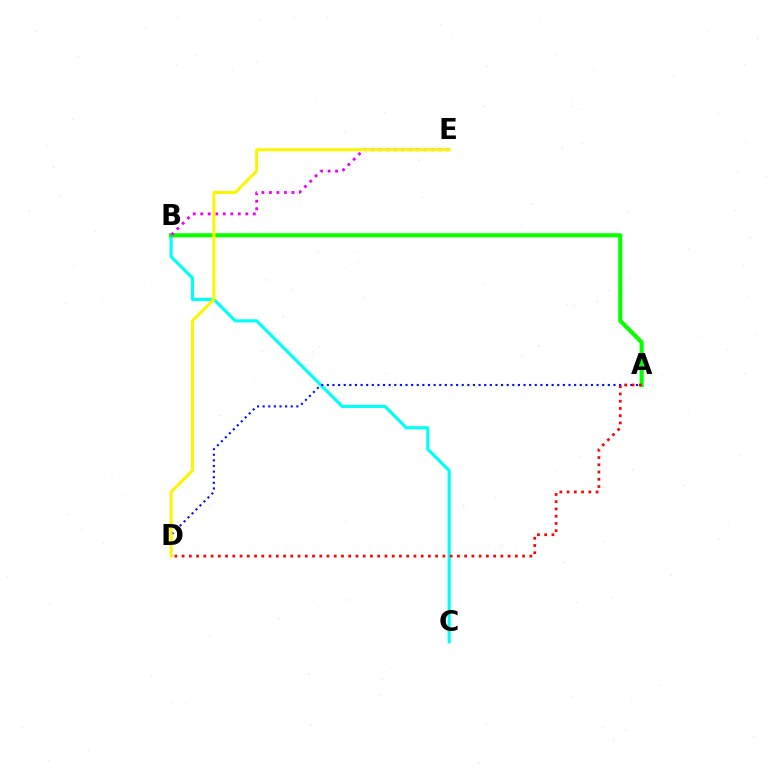{('B', 'C'): [{'color': '#00fff6', 'line_style': 'solid', 'thickness': 2.26}], ('A', 'B'): [{'color': '#08ff00', 'line_style': 'solid', 'thickness': 2.96}], ('A', 'D'): [{'color': '#0010ff', 'line_style': 'dotted', 'thickness': 1.53}, {'color': '#ff0000', 'line_style': 'dotted', 'thickness': 1.97}], ('B', 'E'): [{'color': '#ee00ff', 'line_style': 'dotted', 'thickness': 2.04}], ('D', 'E'): [{'color': '#fcf500', 'line_style': 'solid', 'thickness': 2.18}]}